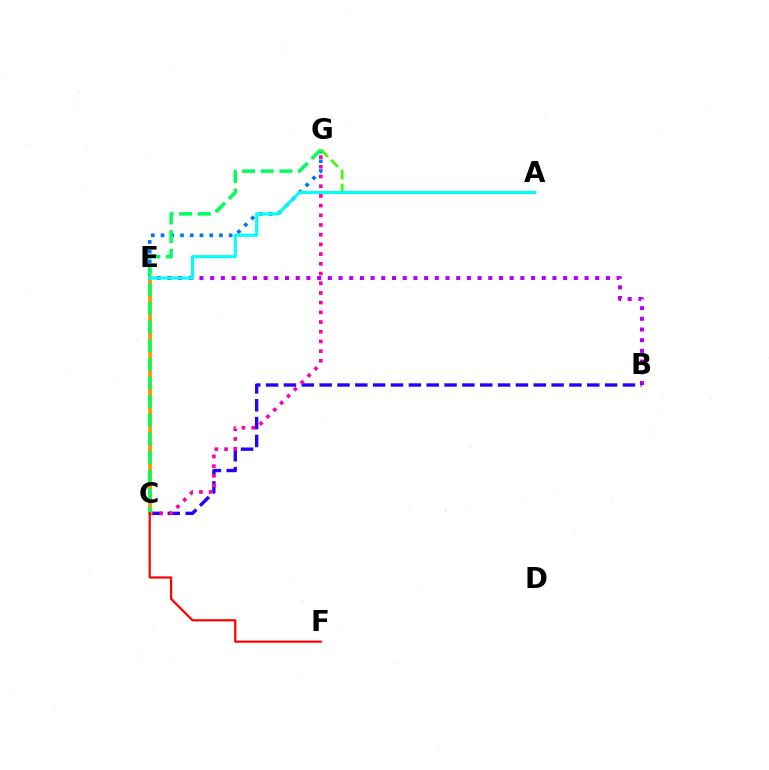{('C', 'E'): [{'color': '#d1ff00', 'line_style': 'solid', 'thickness': 1.89}, {'color': '#ff9400', 'line_style': 'solid', 'thickness': 2.62}], ('B', 'E'): [{'color': '#b900ff', 'line_style': 'dotted', 'thickness': 2.91}], ('B', 'C'): [{'color': '#2500ff', 'line_style': 'dashed', 'thickness': 2.42}], ('E', 'G'): [{'color': '#0074ff', 'line_style': 'dotted', 'thickness': 2.64}], ('A', 'G'): [{'color': '#3dff00', 'line_style': 'dashed', 'thickness': 1.94}], ('C', 'G'): [{'color': '#ff00ac', 'line_style': 'dotted', 'thickness': 2.64}, {'color': '#00ff5c', 'line_style': 'dashed', 'thickness': 2.53}], ('C', 'F'): [{'color': '#ff0000', 'line_style': 'solid', 'thickness': 1.58}], ('A', 'E'): [{'color': '#00fff6', 'line_style': 'solid', 'thickness': 2.25}]}